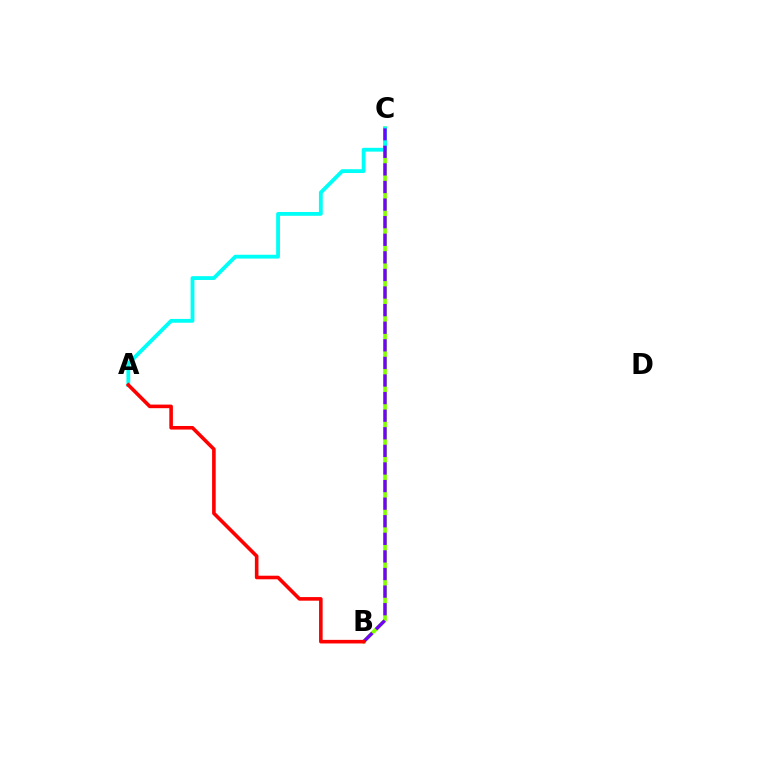{('B', 'C'): [{'color': '#84ff00', 'line_style': 'solid', 'thickness': 2.67}, {'color': '#7200ff', 'line_style': 'dashed', 'thickness': 2.39}], ('A', 'C'): [{'color': '#00fff6', 'line_style': 'solid', 'thickness': 2.74}], ('A', 'B'): [{'color': '#ff0000', 'line_style': 'solid', 'thickness': 2.58}]}